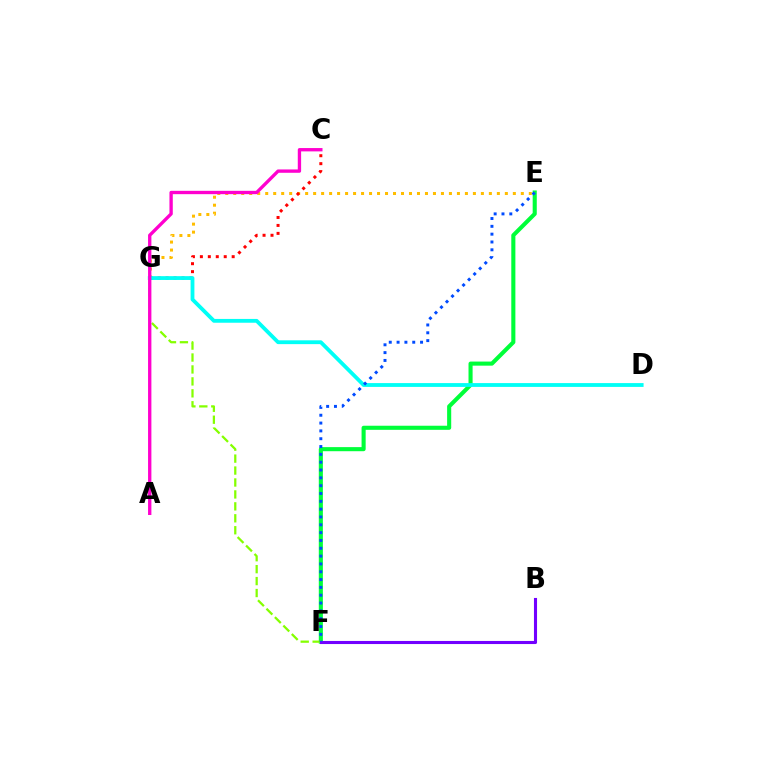{('E', 'F'): [{'color': '#00ff39', 'line_style': 'solid', 'thickness': 2.94}, {'color': '#004bff', 'line_style': 'dotted', 'thickness': 2.13}], ('E', 'G'): [{'color': '#ffbd00', 'line_style': 'dotted', 'thickness': 2.17}], ('F', 'G'): [{'color': '#84ff00', 'line_style': 'dashed', 'thickness': 1.62}], ('B', 'F'): [{'color': '#7200ff', 'line_style': 'solid', 'thickness': 2.22}], ('C', 'G'): [{'color': '#ff0000', 'line_style': 'dotted', 'thickness': 2.16}], ('D', 'G'): [{'color': '#00fff6', 'line_style': 'solid', 'thickness': 2.74}], ('A', 'C'): [{'color': '#ff00cf', 'line_style': 'solid', 'thickness': 2.4}]}